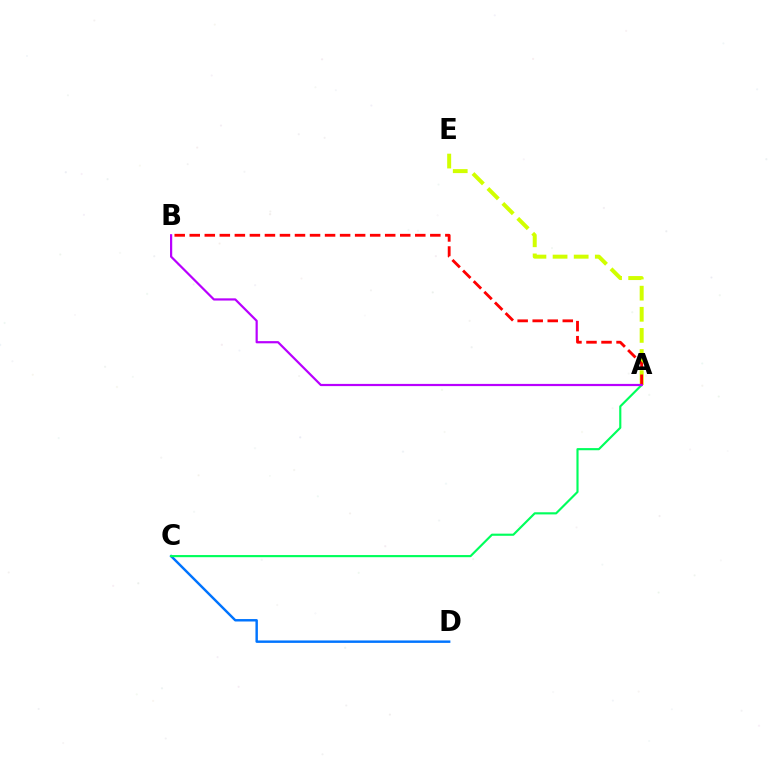{('C', 'D'): [{'color': '#0074ff', 'line_style': 'solid', 'thickness': 1.75}], ('A', 'E'): [{'color': '#d1ff00', 'line_style': 'dashed', 'thickness': 2.87}], ('A', 'C'): [{'color': '#00ff5c', 'line_style': 'solid', 'thickness': 1.55}], ('A', 'B'): [{'color': '#ff0000', 'line_style': 'dashed', 'thickness': 2.04}, {'color': '#b900ff', 'line_style': 'solid', 'thickness': 1.59}]}